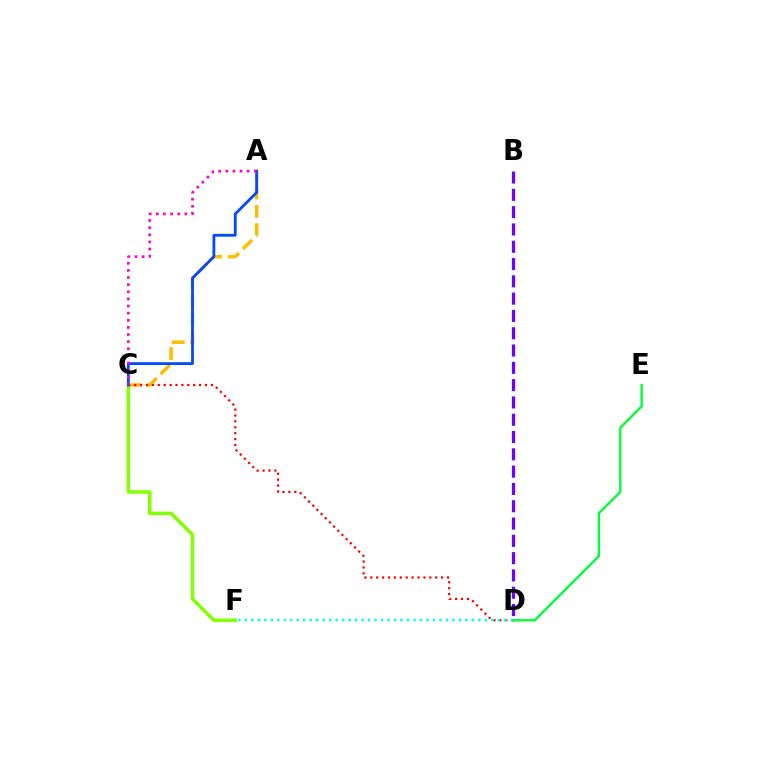{('D', 'E'): [{'color': '#00ff39', 'line_style': 'solid', 'thickness': 1.7}], ('A', 'C'): [{'color': '#ffbd00', 'line_style': 'dashed', 'thickness': 2.5}, {'color': '#004bff', 'line_style': 'solid', 'thickness': 2.02}, {'color': '#ff00cf', 'line_style': 'dotted', 'thickness': 1.94}], ('C', 'F'): [{'color': '#84ff00', 'line_style': 'solid', 'thickness': 2.53}], ('C', 'D'): [{'color': '#ff0000', 'line_style': 'dotted', 'thickness': 1.6}], ('D', 'F'): [{'color': '#00fff6', 'line_style': 'dotted', 'thickness': 1.76}], ('B', 'D'): [{'color': '#7200ff', 'line_style': 'dashed', 'thickness': 2.35}]}